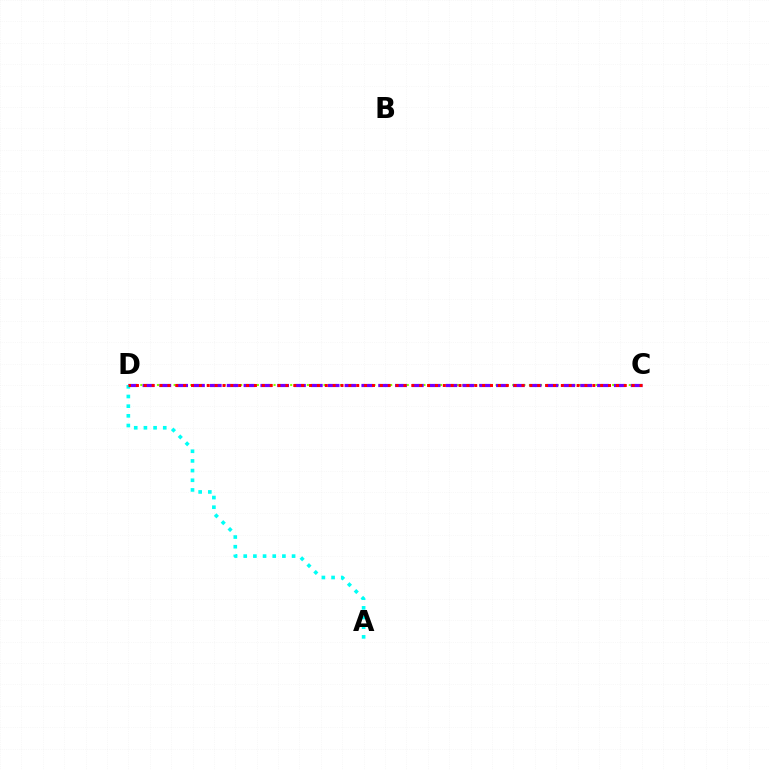{('C', 'D'): [{'color': '#84ff00', 'line_style': 'dotted', 'thickness': 1.51}, {'color': '#7200ff', 'line_style': 'dashed', 'thickness': 2.29}, {'color': '#ff0000', 'line_style': 'dotted', 'thickness': 2.14}], ('A', 'D'): [{'color': '#00fff6', 'line_style': 'dotted', 'thickness': 2.63}]}